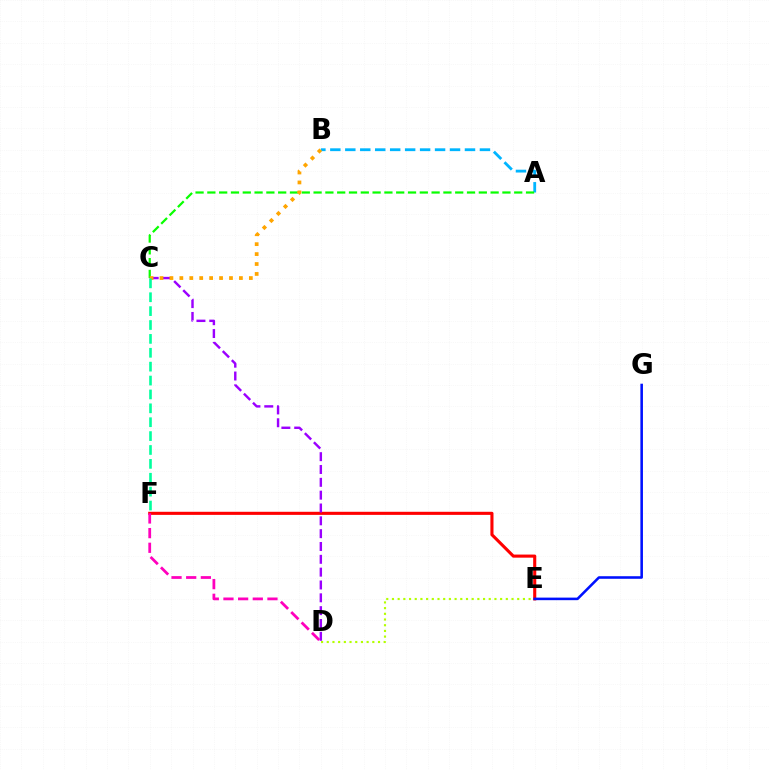{('D', 'E'): [{'color': '#b3ff00', 'line_style': 'dotted', 'thickness': 1.55}], ('E', 'F'): [{'color': '#ff0000', 'line_style': 'solid', 'thickness': 2.23}], ('A', 'B'): [{'color': '#00b5ff', 'line_style': 'dashed', 'thickness': 2.03}], ('C', 'D'): [{'color': '#9b00ff', 'line_style': 'dashed', 'thickness': 1.74}], ('D', 'F'): [{'color': '#ff00bd', 'line_style': 'dashed', 'thickness': 1.99}], ('A', 'C'): [{'color': '#08ff00', 'line_style': 'dashed', 'thickness': 1.6}], ('B', 'C'): [{'color': '#ffa500', 'line_style': 'dotted', 'thickness': 2.7}], ('E', 'G'): [{'color': '#0010ff', 'line_style': 'solid', 'thickness': 1.85}], ('C', 'F'): [{'color': '#00ff9d', 'line_style': 'dashed', 'thickness': 1.89}]}